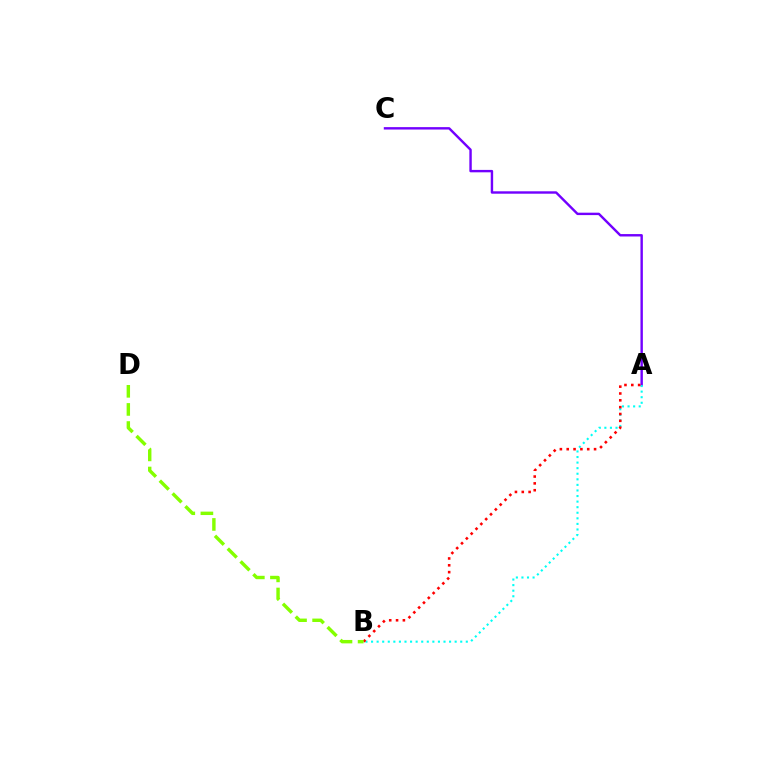{('A', 'C'): [{'color': '#7200ff', 'line_style': 'solid', 'thickness': 1.74}], ('A', 'B'): [{'color': '#00fff6', 'line_style': 'dotted', 'thickness': 1.51}, {'color': '#ff0000', 'line_style': 'dotted', 'thickness': 1.86}], ('B', 'D'): [{'color': '#84ff00', 'line_style': 'dashed', 'thickness': 2.46}]}